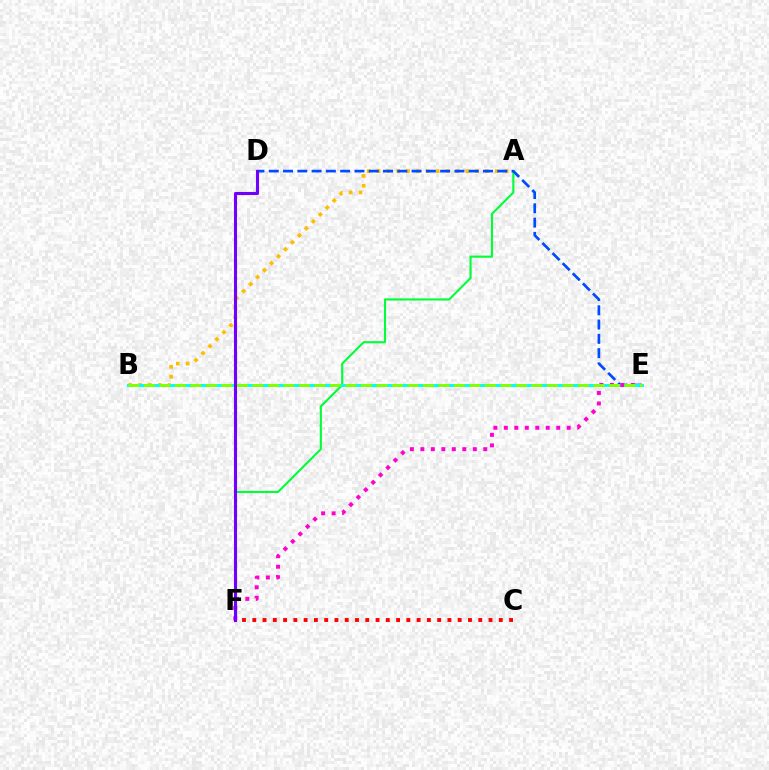{('A', 'B'): [{'color': '#ffbd00', 'line_style': 'dotted', 'thickness': 2.68}], ('A', 'F'): [{'color': '#00ff39', 'line_style': 'solid', 'thickness': 1.52}], ('D', 'E'): [{'color': '#004bff', 'line_style': 'dashed', 'thickness': 1.94}], ('B', 'E'): [{'color': '#00fff6', 'line_style': 'solid', 'thickness': 2.16}, {'color': '#84ff00', 'line_style': 'dashed', 'thickness': 2.11}], ('C', 'F'): [{'color': '#ff0000', 'line_style': 'dotted', 'thickness': 2.79}], ('E', 'F'): [{'color': '#ff00cf', 'line_style': 'dotted', 'thickness': 2.85}], ('D', 'F'): [{'color': '#7200ff', 'line_style': 'solid', 'thickness': 2.23}]}